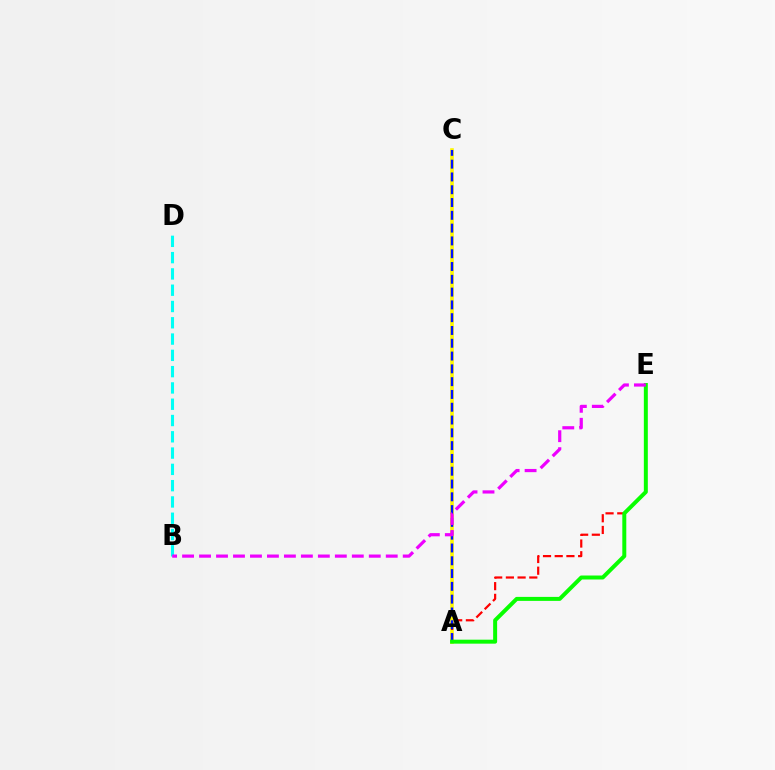{('A', 'C'): [{'color': '#fcf500', 'line_style': 'solid', 'thickness': 2.6}, {'color': '#0010ff', 'line_style': 'dashed', 'thickness': 1.74}], ('A', 'E'): [{'color': '#ff0000', 'line_style': 'dashed', 'thickness': 1.59}, {'color': '#08ff00', 'line_style': 'solid', 'thickness': 2.86}], ('B', 'D'): [{'color': '#00fff6', 'line_style': 'dashed', 'thickness': 2.21}], ('B', 'E'): [{'color': '#ee00ff', 'line_style': 'dashed', 'thickness': 2.31}]}